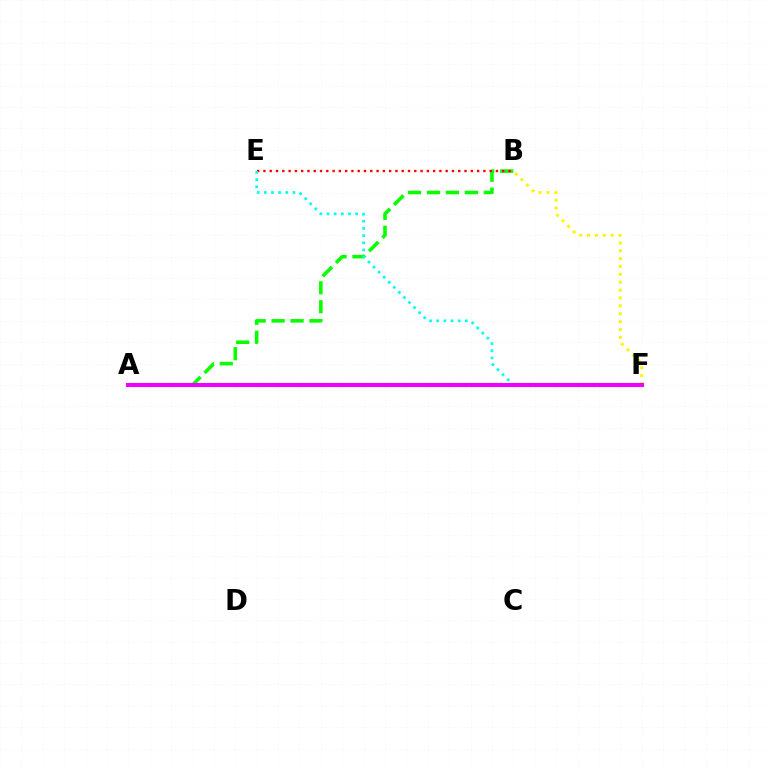{('A', 'B'): [{'color': '#08ff00', 'line_style': 'dashed', 'thickness': 2.57}], ('A', 'F'): [{'color': '#0010ff', 'line_style': 'solid', 'thickness': 1.8}, {'color': '#ee00ff', 'line_style': 'solid', 'thickness': 2.94}], ('B', 'E'): [{'color': '#ff0000', 'line_style': 'dotted', 'thickness': 1.71}], ('E', 'F'): [{'color': '#00fff6', 'line_style': 'dotted', 'thickness': 1.95}], ('B', 'F'): [{'color': '#fcf500', 'line_style': 'dotted', 'thickness': 2.14}]}